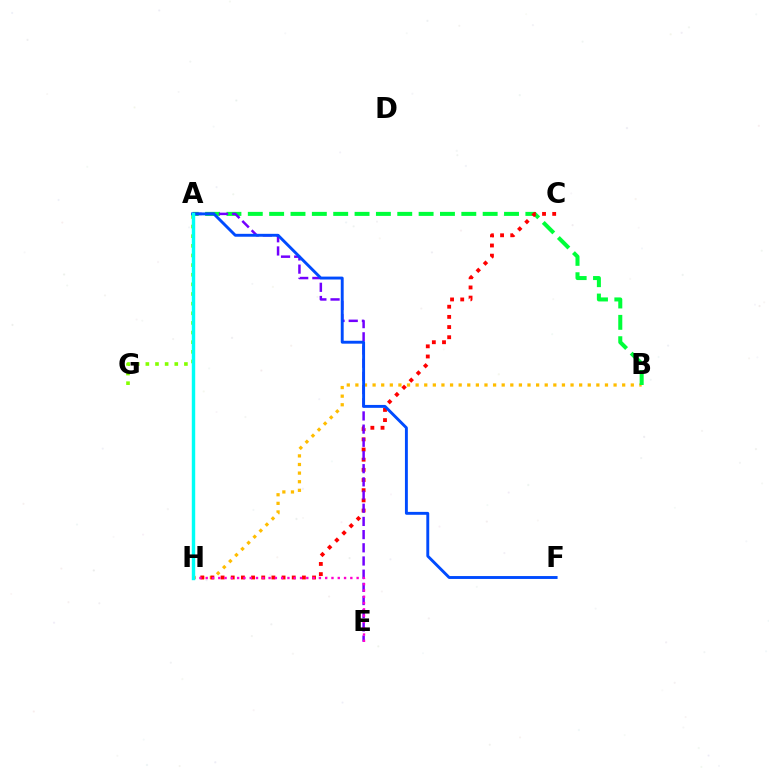{('B', 'H'): [{'color': '#ffbd00', 'line_style': 'dotted', 'thickness': 2.34}], ('A', 'G'): [{'color': '#84ff00', 'line_style': 'dotted', 'thickness': 2.62}], ('A', 'B'): [{'color': '#00ff39', 'line_style': 'dashed', 'thickness': 2.9}], ('C', 'H'): [{'color': '#ff0000', 'line_style': 'dotted', 'thickness': 2.76}], ('A', 'E'): [{'color': '#7200ff', 'line_style': 'dashed', 'thickness': 1.79}], ('A', 'F'): [{'color': '#004bff', 'line_style': 'solid', 'thickness': 2.09}], ('E', 'H'): [{'color': '#ff00cf', 'line_style': 'dotted', 'thickness': 1.71}], ('A', 'H'): [{'color': '#00fff6', 'line_style': 'solid', 'thickness': 2.46}]}